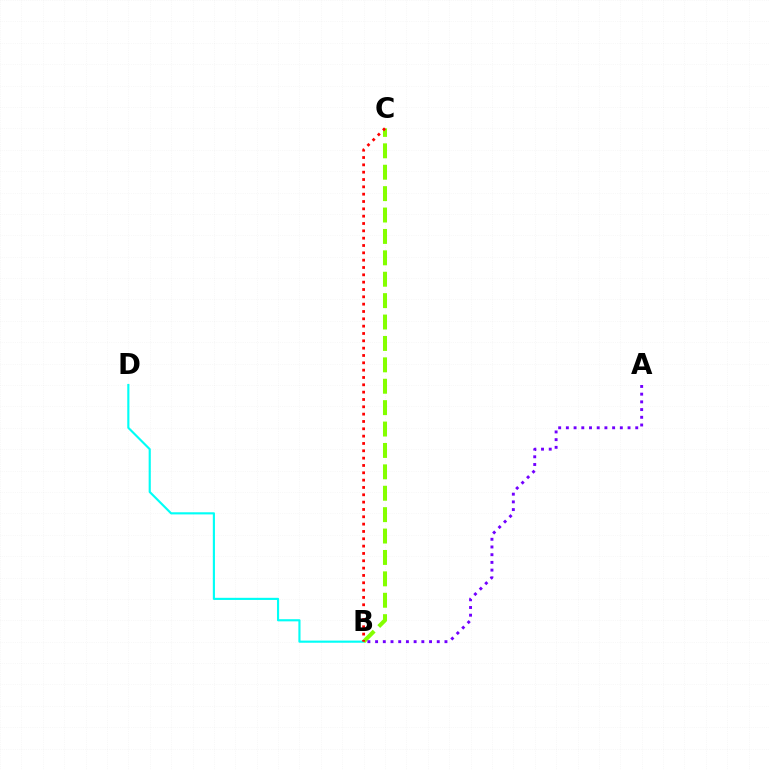{('B', 'D'): [{'color': '#00fff6', 'line_style': 'solid', 'thickness': 1.54}], ('B', 'C'): [{'color': '#84ff00', 'line_style': 'dashed', 'thickness': 2.91}, {'color': '#ff0000', 'line_style': 'dotted', 'thickness': 1.99}], ('A', 'B'): [{'color': '#7200ff', 'line_style': 'dotted', 'thickness': 2.09}]}